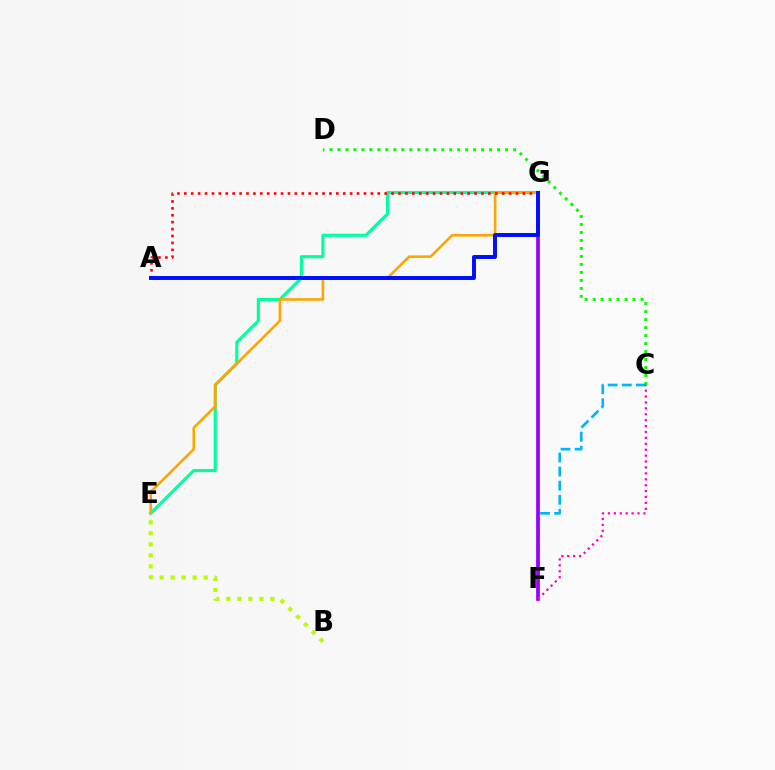{('C', 'D'): [{'color': '#08ff00', 'line_style': 'dotted', 'thickness': 2.17}], ('B', 'E'): [{'color': '#b3ff00', 'line_style': 'dotted', 'thickness': 2.99}], ('E', 'G'): [{'color': '#00ff9d', 'line_style': 'solid', 'thickness': 2.25}, {'color': '#ffa500', 'line_style': 'solid', 'thickness': 1.87}], ('C', 'F'): [{'color': '#00b5ff', 'line_style': 'dashed', 'thickness': 1.92}, {'color': '#ff00bd', 'line_style': 'dotted', 'thickness': 1.61}], ('A', 'G'): [{'color': '#ff0000', 'line_style': 'dotted', 'thickness': 1.88}, {'color': '#0010ff', 'line_style': 'solid', 'thickness': 2.86}], ('F', 'G'): [{'color': '#9b00ff', 'line_style': 'solid', 'thickness': 2.69}]}